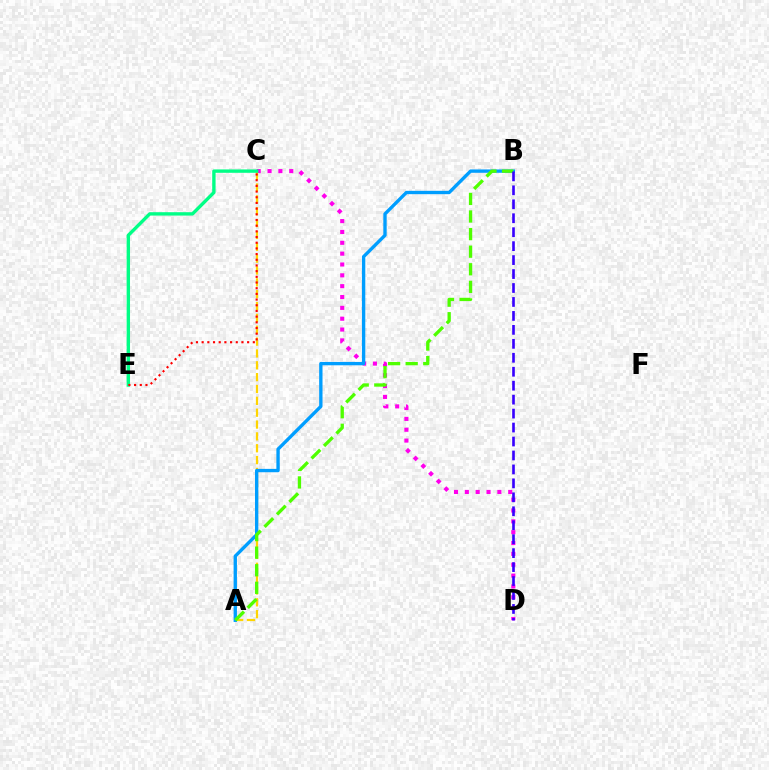{('C', 'D'): [{'color': '#ff00ed', 'line_style': 'dotted', 'thickness': 2.95}], ('A', 'C'): [{'color': '#ffd500', 'line_style': 'dashed', 'thickness': 1.61}], ('A', 'B'): [{'color': '#009eff', 'line_style': 'solid', 'thickness': 2.41}, {'color': '#4fff00', 'line_style': 'dashed', 'thickness': 2.39}], ('C', 'E'): [{'color': '#00ff86', 'line_style': 'solid', 'thickness': 2.43}, {'color': '#ff0000', 'line_style': 'dotted', 'thickness': 1.54}], ('B', 'D'): [{'color': '#3700ff', 'line_style': 'dashed', 'thickness': 1.9}]}